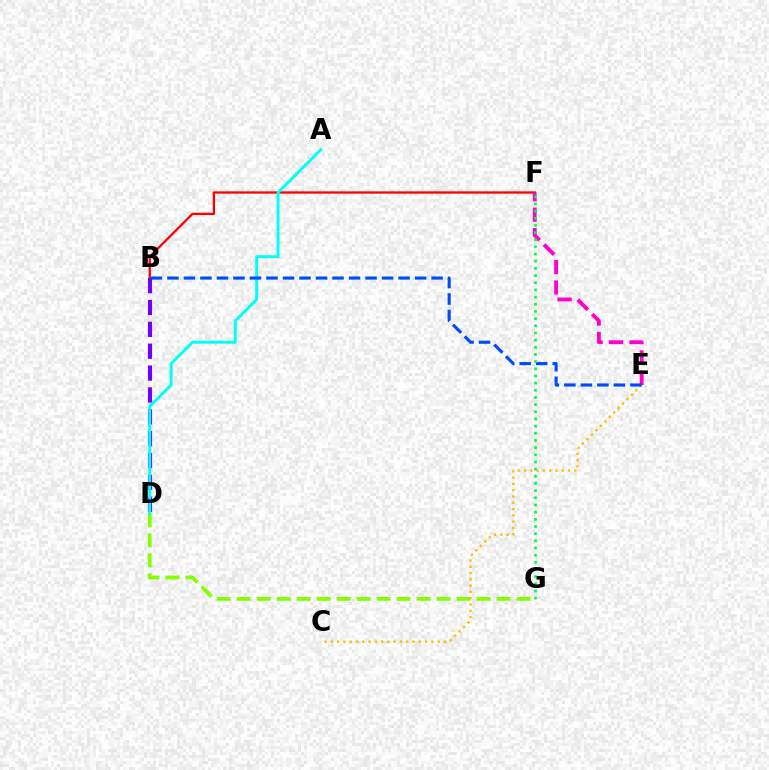{('B', 'F'): [{'color': '#ff0000', 'line_style': 'solid', 'thickness': 1.64}], ('E', 'F'): [{'color': '#ff00cf', 'line_style': 'dashed', 'thickness': 2.77}], ('B', 'D'): [{'color': '#7200ff', 'line_style': 'dashed', 'thickness': 2.97}], ('D', 'G'): [{'color': '#84ff00', 'line_style': 'dashed', 'thickness': 2.72}], ('A', 'D'): [{'color': '#00fff6', 'line_style': 'solid', 'thickness': 2.1}], ('C', 'E'): [{'color': '#ffbd00', 'line_style': 'dotted', 'thickness': 1.71}], ('B', 'E'): [{'color': '#004bff', 'line_style': 'dashed', 'thickness': 2.24}], ('F', 'G'): [{'color': '#00ff39', 'line_style': 'dotted', 'thickness': 1.95}]}